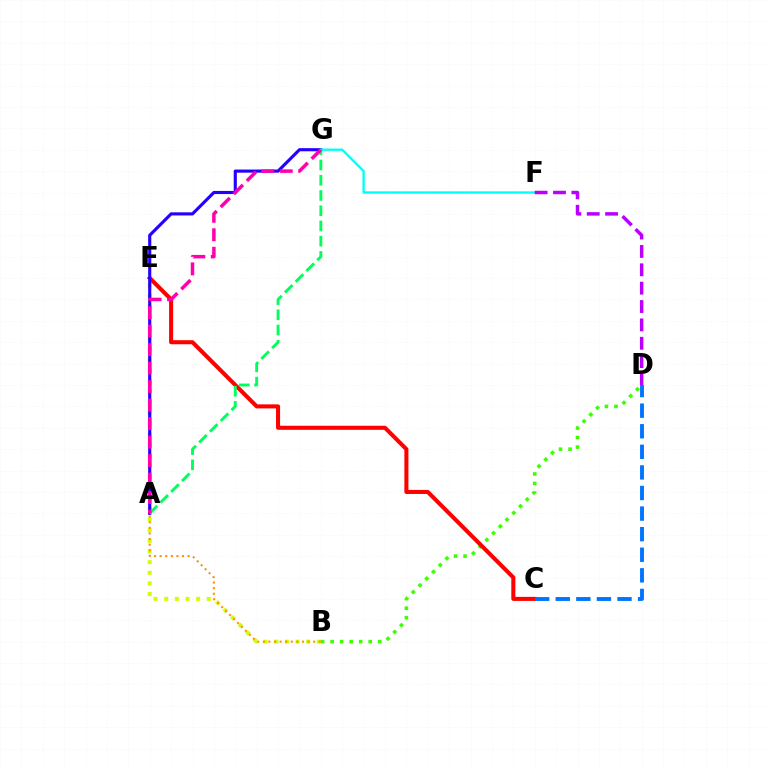{('B', 'E'): [{'color': '#d1ff00', 'line_style': 'dotted', 'thickness': 2.89}], ('B', 'D'): [{'color': '#3dff00', 'line_style': 'dotted', 'thickness': 2.59}], ('C', 'E'): [{'color': '#ff0000', 'line_style': 'solid', 'thickness': 2.92}], ('A', 'G'): [{'color': '#2500ff', 'line_style': 'solid', 'thickness': 2.26}, {'color': '#00ff5c', 'line_style': 'dashed', 'thickness': 2.07}, {'color': '#ff00ac', 'line_style': 'dashed', 'thickness': 2.51}], ('A', 'B'): [{'color': '#ff9400', 'line_style': 'dotted', 'thickness': 1.52}], ('F', 'G'): [{'color': '#00fff6', 'line_style': 'solid', 'thickness': 1.69}], ('C', 'D'): [{'color': '#0074ff', 'line_style': 'dashed', 'thickness': 2.8}], ('D', 'F'): [{'color': '#b900ff', 'line_style': 'dashed', 'thickness': 2.5}]}